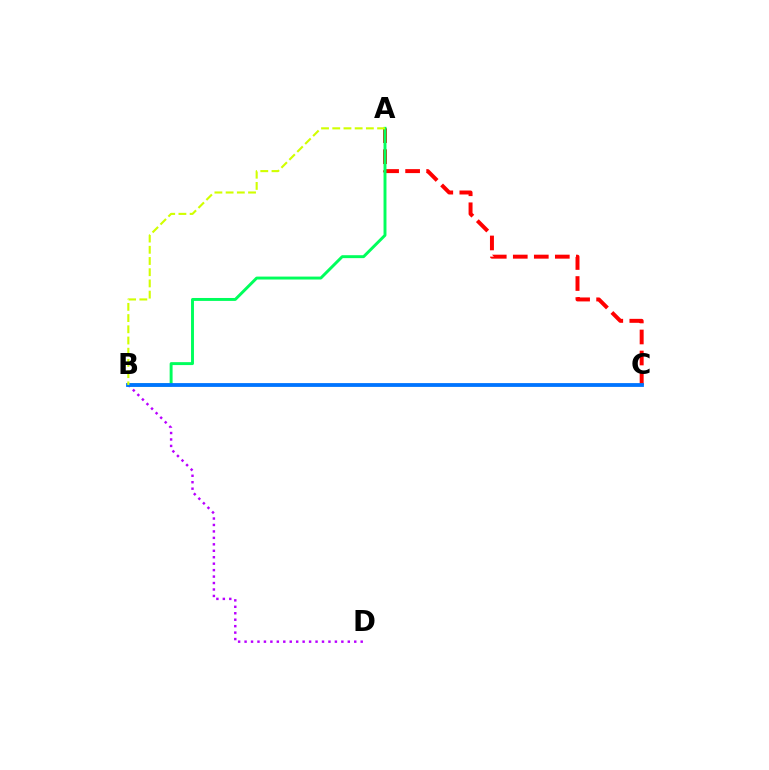{('B', 'D'): [{'color': '#b900ff', 'line_style': 'dotted', 'thickness': 1.75}], ('A', 'C'): [{'color': '#ff0000', 'line_style': 'dashed', 'thickness': 2.86}], ('A', 'B'): [{'color': '#00ff5c', 'line_style': 'solid', 'thickness': 2.11}, {'color': '#d1ff00', 'line_style': 'dashed', 'thickness': 1.52}], ('B', 'C'): [{'color': '#0074ff', 'line_style': 'solid', 'thickness': 2.74}]}